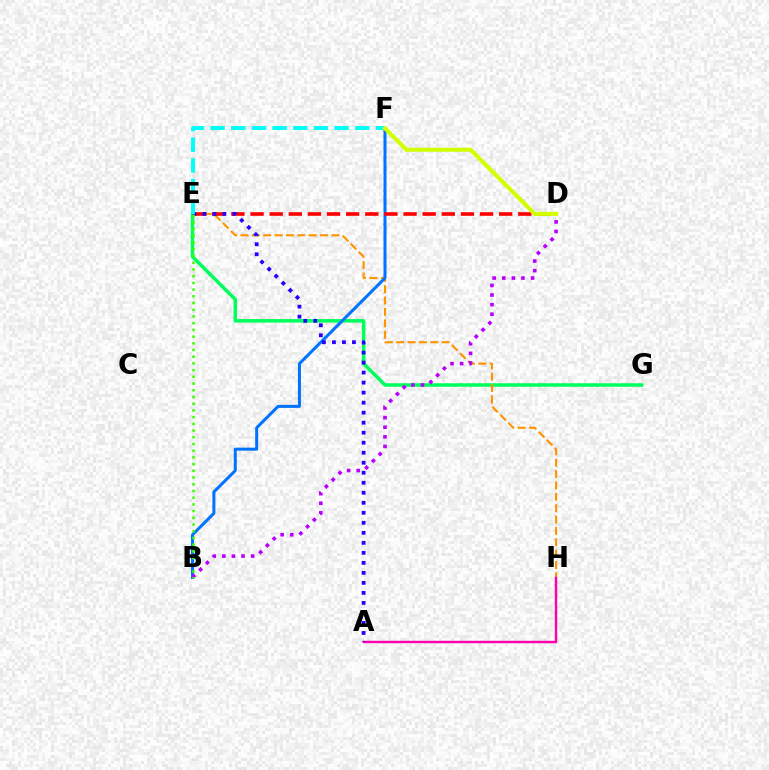{('E', 'G'): [{'color': '#00ff5c', 'line_style': 'solid', 'thickness': 2.53}], ('E', 'H'): [{'color': '#ff9400', 'line_style': 'dashed', 'thickness': 1.54}], ('B', 'F'): [{'color': '#0074ff', 'line_style': 'solid', 'thickness': 2.17}], ('A', 'H'): [{'color': '#ff00ac', 'line_style': 'solid', 'thickness': 1.76}], ('B', 'D'): [{'color': '#b900ff', 'line_style': 'dotted', 'thickness': 2.61}], ('D', 'E'): [{'color': '#ff0000', 'line_style': 'dashed', 'thickness': 2.6}], ('A', 'E'): [{'color': '#2500ff', 'line_style': 'dotted', 'thickness': 2.72}], ('E', 'F'): [{'color': '#00fff6', 'line_style': 'dashed', 'thickness': 2.81}], ('D', 'F'): [{'color': '#d1ff00', 'line_style': 'solid', 'thickness': 2.92}], ('B', 'E'): [{'color': '#3dff00', 'line_style': 'dotted', 'thickness': 1.82}]}